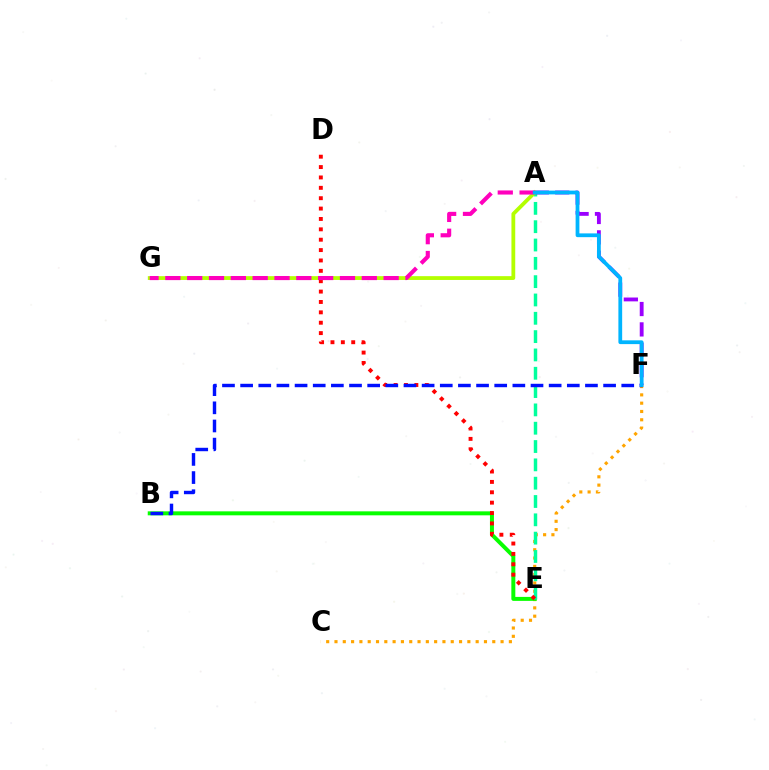{('C', 'F'): [{'color': '#ffa500', 'line_style': 'dotted', 'thickness': 2.26}], ('B', 'E'): [{'color': '#08ff00', 'line_style': 'solid', 'thickness': 2.86}], ('A', 'E'): [{'color': '#00ff9d', 'line_style': 'dashed', 'thickness': 2.49}], ('D', 'E'): [{'color': '#ff0000', 'line_style': 'dotted', 'thickness': 2.82}], ('B', 'F'): [{'color': '#0010ff', 'line_style': 'dashed', 'thickness': 2.47}], ('A', 'F'): [{'color': '#9b00ff', 'line_style': 'dashed', 'thickness': 2.77}, {'color': '#00b5ff', 'line_style': 'solid', 'thickness': 2.72}], ('A', 'G'): [{'color': '#b3ff00', 'line_style': 'solid', 'thickness': 2.74}, {'color': '#ff00bd', 'line_style': 'dashed', 'thickness': 2.97}]}